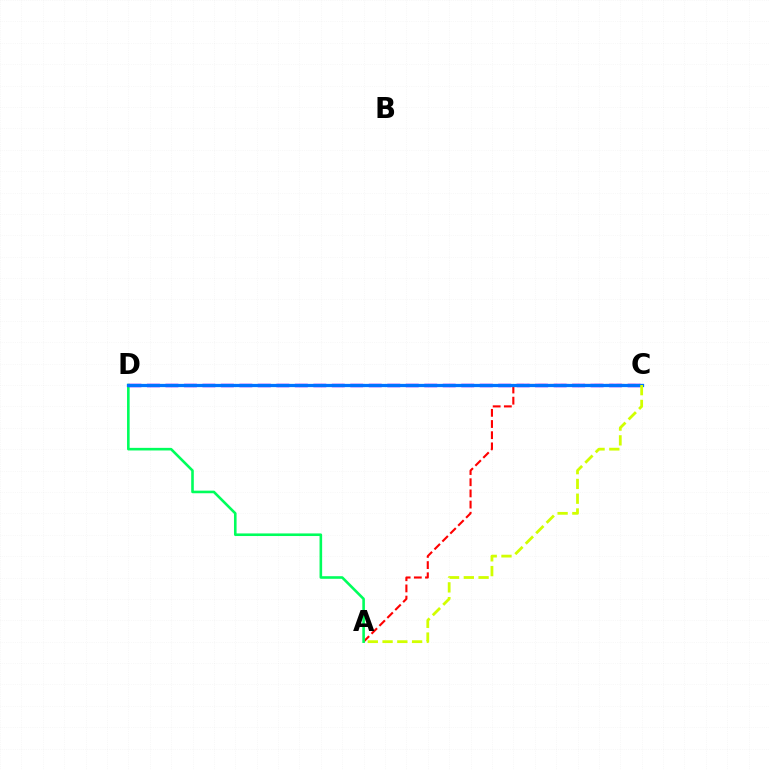{('A', 'C'): [{'color': '#ff0000', 'line_style': 'dashed', 'thickness': 1.52}, {'color': '#d1ff00', 'line_style': 'dashed', 'thickness': 2.01}], ('A', 'D'): [{'color': '#00ff5c', 'line_style': 'solid', 'thickness': 1.88}], ('C', 'D'): [{'color': '#b900ff', 'line_style': 'dashed', 'thickness': 2.51}, {'color': '#0074ff', 'line_style': 'solid', 'thickness': 2.34}]}